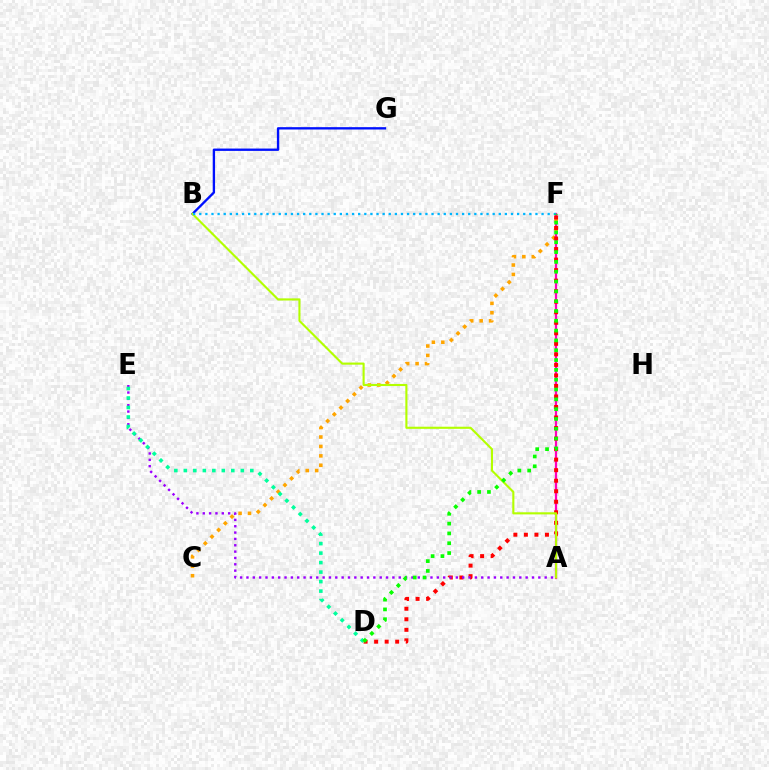{('A', 'F'): [{'color': '#ff00bd', 'line_style': 'solid', 'thickness': 1.63}], ('B', 'G'): [{'color': '#0010ff', 'line_style': 'solid', 'thickness': 1.69}], ('C', 'F'): [{'color': '#ffa500', 'line_style': 'dotted', 'thickness': 2.56}], ('D', 'F'): [{'color': '#ff0000', 'line_style': 'dotted', 'thickness': 2.86}, {'color': '#08ff00', 'line_style': 'dotted', 'thickness': 2.67}], ('A', 'B'): [{'color': '#b3ff00', 'line_style': 'solid', 'thickness': 1.52}], ('A', 'E'): [{'color': '#9b00ff', 'line_style': 'dotted', 'thickness': 1.72}], ('B', 'F'): [{'color': '#00b5ff', 'line_style': 'dotted', 'thickness': 1.66}], ('D', 'E'): [{'color': '#00ff9d', 'line_style': 'dotted', 'thickness': 2.58}]}